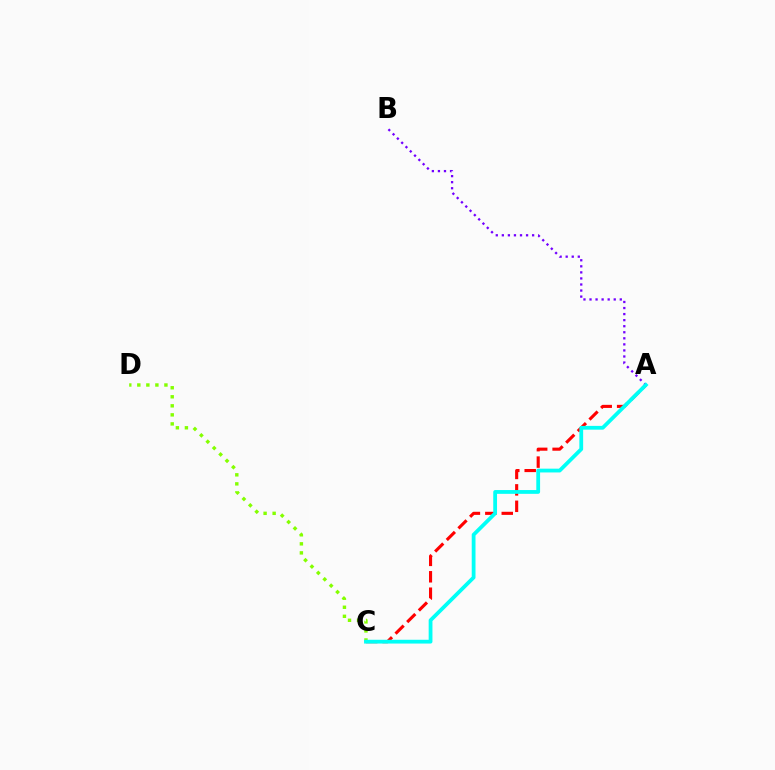{('A', 'C'): [{'color': '#ff0000', 'line_style': 'dashed', 'thickness': 2.23}, {'color': '#00fff6', 'line_style': 'solid', 'thickness': 2.72}], ('C', 'D'): [{'color': '#84ff00', 'line_style': 'dotted', 'thickness': 2.46}], ('A', 'B'): [{'color': '#7200ff', 'line_style': 'dotted', 'thickness': 1.65}]}